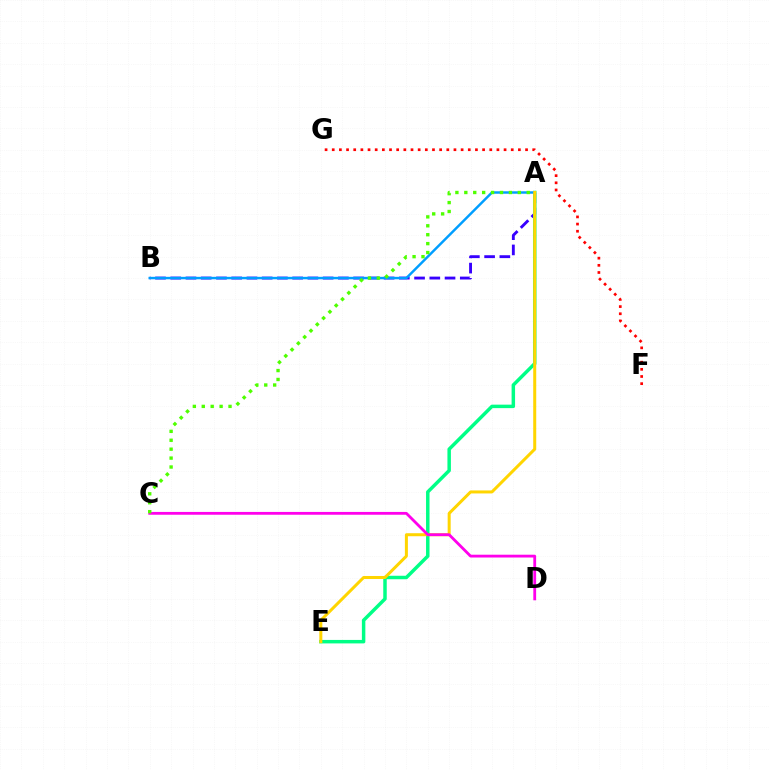{('A', 'B'): [{'color': '#3700ff', 'line_style': 'dashed', 'thickness': 2.07}, {'color': '#009eff', 'line_style': 'solid', 'thickness': 1.77}], ('A', 'E'): [{'color': '#00ff86', 'line_style': 'solid', 'thickness': 2.5}, {'color': '#ffd500', 'line_style': 'solid', 'thickness': 2.17}], ('C', 'D'): [{'color': '#ff00ed', 'line_style': 'solid', 'thickness': 2.02}], ('A', 'C'): [{'color': '#4fff00', 'line_style': 'dotted', 'thickness': 2.42}], ('F', 'G'): [{'color': '#ff0000', 'line_style': 'dotted', 'thickness': 1.95}]}